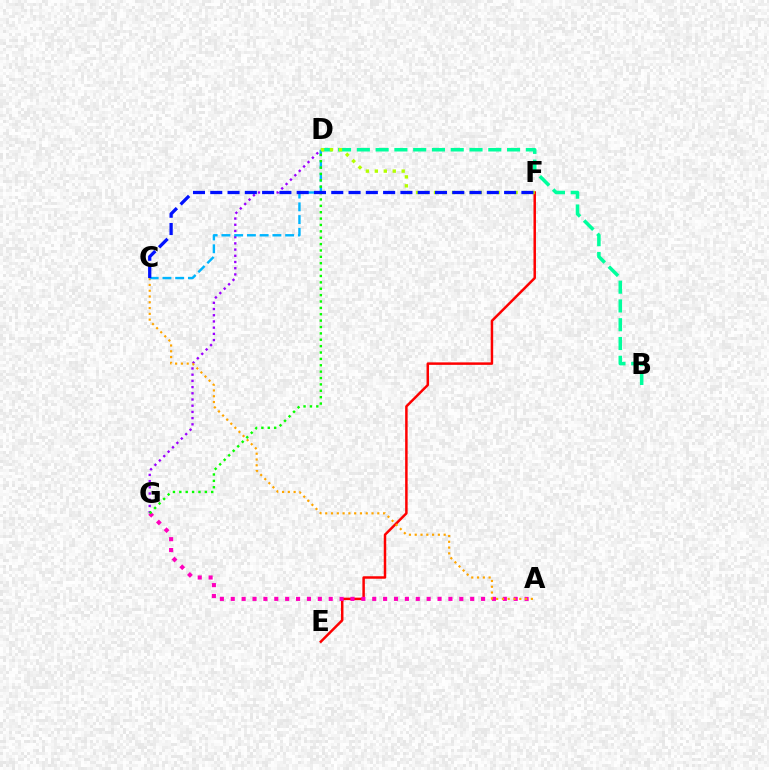{('D', 'G'): [{'color': '#9b00ff', 'line_style': 'dotted', 'thickness': 1.69}, {'color': '#08ff00', 'line_style': 'dotted', 'thickness': 1.73}], ('B', 'D'): [{'color': '#00ff9d', 'line_style': 'dashed', 'thickness': 2.55}], ('E', 'F'): [{'color': '#ff0000', 'line_style': 'solid', 'thickness': 1.79}], ('A', 'G'): [{'color': '#ff00bd', 'line_style': 'dotted', 'thickness': 2.96}], ('A', 'C'): [{'color': '#ffa500', 'line_style': 'dotted', 'thickness': 1.57}], ('C', 'D'): [{'color': '#00b5ff', 'line_style': 'dashed', 'thickness': 1.73}], ('D', 'F'): [{'color': '#b3ff00', 'line_style': 'dotted', 'thickness': 2.43}], ('C', 'F'): [{'color': '#0010ff', 'line_style': 'dashed', 'thickness': 2.35}]}